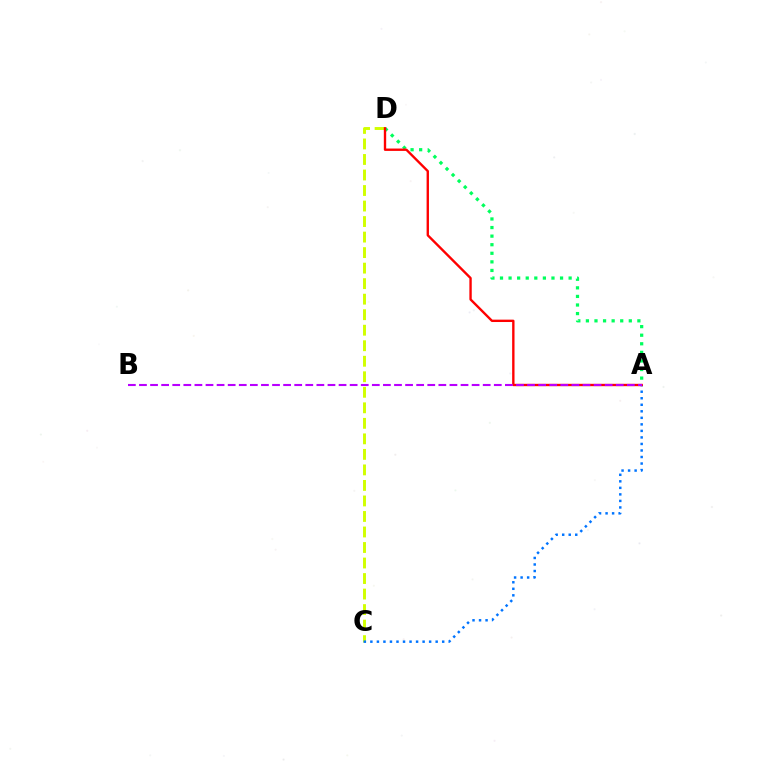{('C', 'D'): [{'color': '#d1ff00', 'line_style': 'dashed', 'thickness': 2.11}], ('A', 'D'): [{'color': '#00ff5c', 'line_style': 'dotted', 'thickness': 2.33}, {'color': '#ff0000', 'line_style': 'solid', 'thickness': 1.71}], ('A', 'C'): [{'color': '#0074ff', 'line_style': 'dotted', 'thickness': 1.77}], ('A', 'B'): [{'color': '#b900ff', 'line_style': 'dashed', 'thickness': 1.51}]}